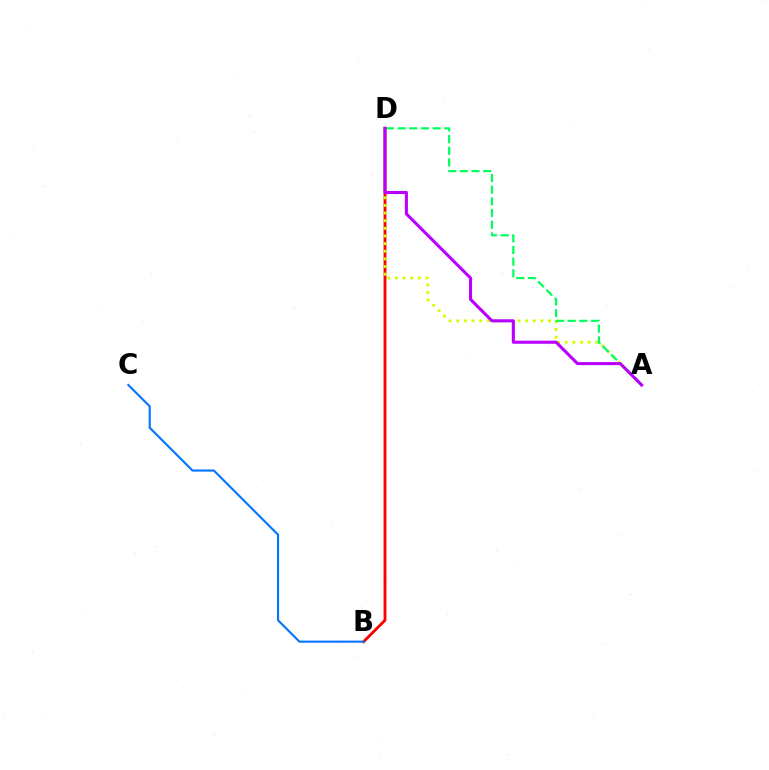{('B', 'D'): [{'color': '#ff0000', 'line_style': 'solid', 'thickness': 2.06}], ('A', 'D'): [{'color': '#d1ff00', 'line_style': 'dotted', 'thickness': 2.08}, {'color': '#00ff5c', 'line_style': 'dashed', 'thickness': 1.59}, {'color': '#b900ff', 'line_style': 'solid', 'thickness': 2.22}], ('B', 'C'): [{'color': '#0074ff', 'line_style': 'solid', 'thickness': 1.51}]}